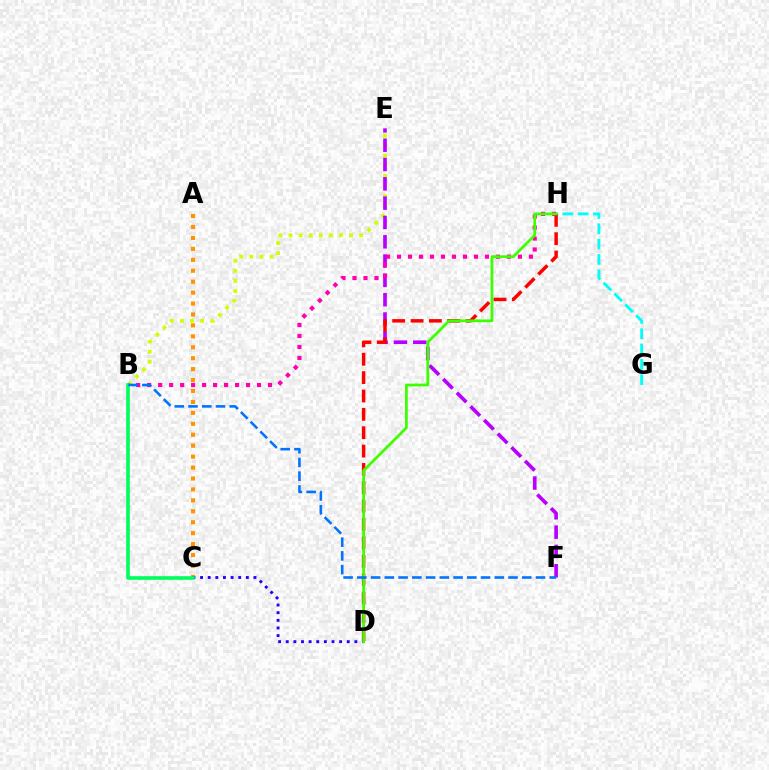{('B', 'E'): [{'color': '#d1ff00', 'line_style': 'dotted', 'thickness': 2.74}], ('G', 'H'): [{'color': '#00fff6', 'line_style': 'dashed', 'thickness': 2.08}], ('E', 'F'): [{'color': '#b900ff', 'line_style': 'dashed', 'thickness': 2.62}], ('B', 'H'): [{'color': '#ff00ac', 'line_style': 'dotted', 'thickness': 2.99}], ('A', 'C'): [{'color': '#ff9400', 'line_style': 'dotted', 'thickness': 2.97}], ('D', 'H'): [{'color': '#ff0000', 'line_style': 'dashed', 'thickness': 2.5}, {'color': '#3dff00', 'line_style': 'solid', 'thickness': 1.98}], ('C', 'D'): [{'color': '#2500ff', 'line_style': 'dotted', 'thickness': 2.07}], ('B', 'C'): [{'color': '#00ff5c', 'line_style': 'solid', 'thickness': 2.62}], ('B', 'F'): [{'color': '#0074ff', 'line_style': 'dashed', 'thickness': 1.87}]}